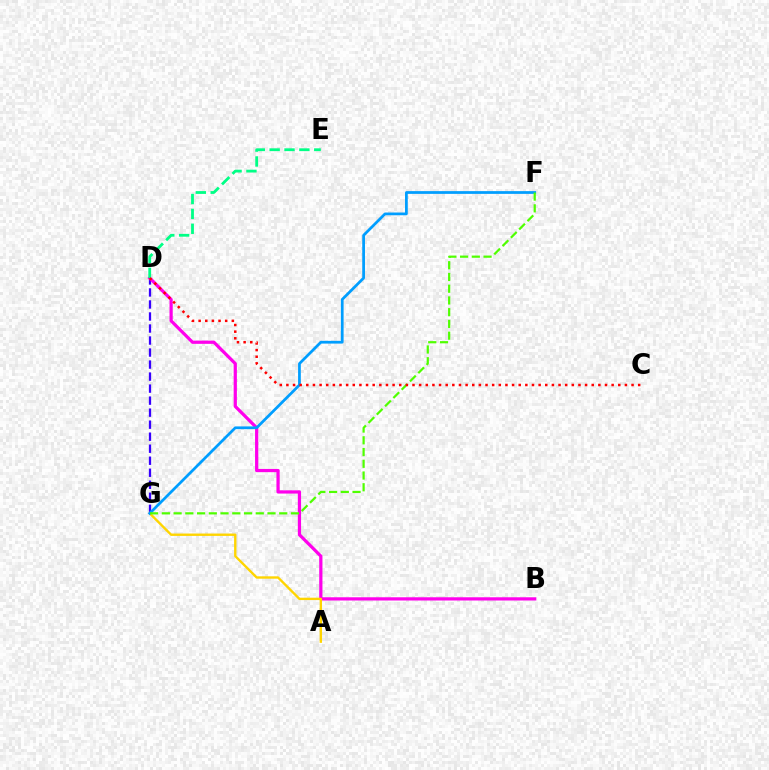{('D', 'G'): [{'color': '#3700ff', 'line_style': 'dashed', 'thickness': 1.63}], ('B', 'D'): [{'color': '#ff00ed', 'line_style': 'solid', 'thickness': 2.32}], ('A', 'G'): [{'color': '#ffd500', 'line_style': 'solid', 'thickness': 1.71}], ('F', 'G'): [{'color': '#009eff', 'line_style': 'solid', 'thickness': 1.98}, {'color': '#4fff00', 'line_style': 'dashed', 'thickness': 1.59}], ('D', 'E'): [{'color': '#00ff86', 'line_style': 'dashed', 'thickness': 2.02}], ('C', 'D'): [{'color': '#ff0000', 'line_style': 'dotted', 'thickness': 1.8}]}